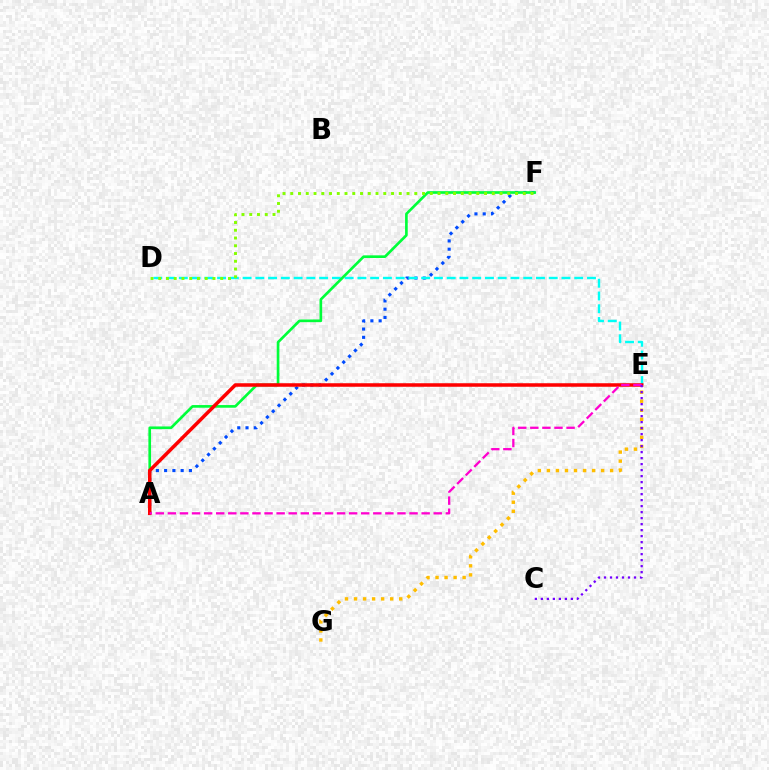{('E', 'G'): [{'color': '#ffbd00', 'line_style': 'dotted', 'thickness': 2.45}], ('A', 'F'): [{'color': '#004bff', 'line_style': 'dotted', 'thickness': 2.24}, {'color': '#00ff39', 'line_style': 'solid', 'thickness': 1.92}], ('D', 'E'): [{'color': '#00fff6', 'line_style': 'dashed', 'thickness': 1.73}], ('A', 'E'): [{'color': '#ff0000', 'line_style': 'solid', 'thickness': 2.54}, {'color': '#ff00cf', 'line_style': 'dashed', 'thickness': 1.64}], ('D', 'F'): [{'color': '#84ff00', 'line_style': 'dotted', 'thickness': 2.11}], ('C', 'E'): [{'color': '#7200ff', 'line_style': 'dotted', 'thickness': 1.63}]}